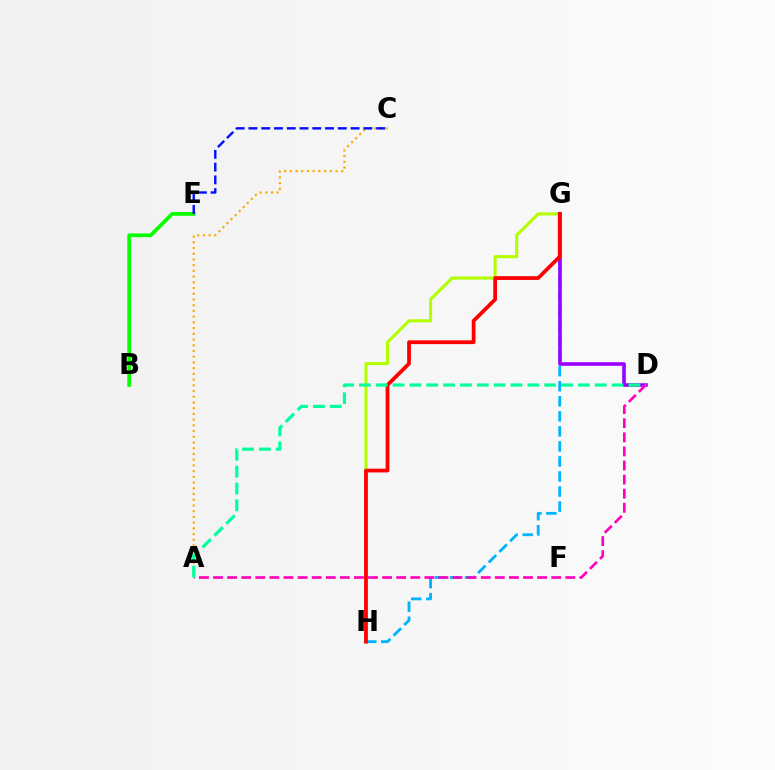{('B', 'E'): [{'color': '#08ff00', 'line_style': 'solid', 'thickness': 2.68}], ('G', 'H'): [{'color': '#b3ff00', 'line_style': 'solid', 'thickness': 2.21}, {'color': '#00b5ff', 'line_style': 'dashed', 'thickness': 2.04}, {'color': '#ff0000', 'line_style': 'solid', 'thickness': 2.7}], ('D', 'G'): [{'color': '#9b00ff', 'line_style': 'solid', 'thickness': 2.6}], ('A', 'D'): [{'color': '#ff00bd', 'line_style': 'dashed', 'thickness': 1.91}, {'color': '#00ff9d', 'line_style': 'dashed', 'thickness': 2.29}], ('A', 'C'): [{'color': '#ffa500', 'line_style': 'dotted', 'thickness': 1.55}], ('C', 'E'): [{'color': '#0010ff', 'line_style': 'dashed', 'thickness': 1.73}]}